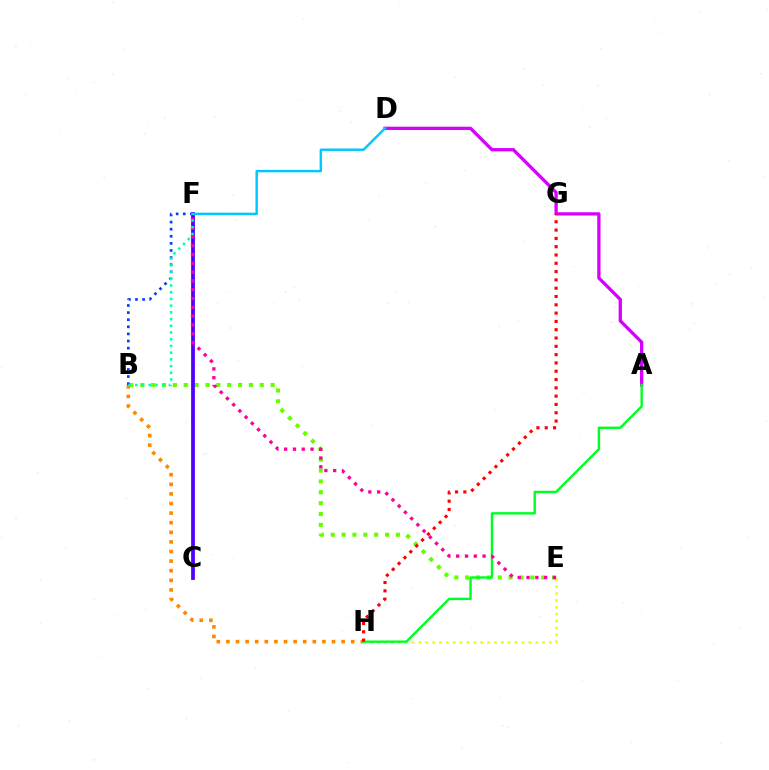{('B', 'E'): [{'color': '#66ff00', 'line_style': 'dotted', 'thickness': 2.95}], ('C', 'F'): [{'color': '#4f00ff', 'line_style': 'solid', 'thickness': 2.71}], ('E', 'H'): [{'color': '#eeff00', 'line_style': 'dotted', 'thickness': 1.87}], ('A', 'D'): [{'color': '#d600ff', 'line_style': 'solid', 'thickness': 2.37}], ('B', 'H'): [{'color': '#ff8800', 'line_style': 'dotted', 'thickness': 2.61}], ('B', 'F'): [{'color': '#003fff', 'line_style': 'dotted', 'thickness': 1.93}, {'color': '#00ffaf', 'line_style': 'dotted', 'thickness': 1.82}], ('D', 'F'): [{'color': '#00c7ff', 'line_style': 'solid', 'thickness': 1.74}], ('A', 'H'): [{'color': '#00ff27', 'line_style': 'solid', 'thickness': 1.75}], ('E', 'F'): [{'color': '#ff00a0', 'line_style': 'dotted', 'thickness': 2.39}], ('G', 'H'): [{'color': '#ff0000', 'line_style': 'dotted', 'thickness': 2.26}]}